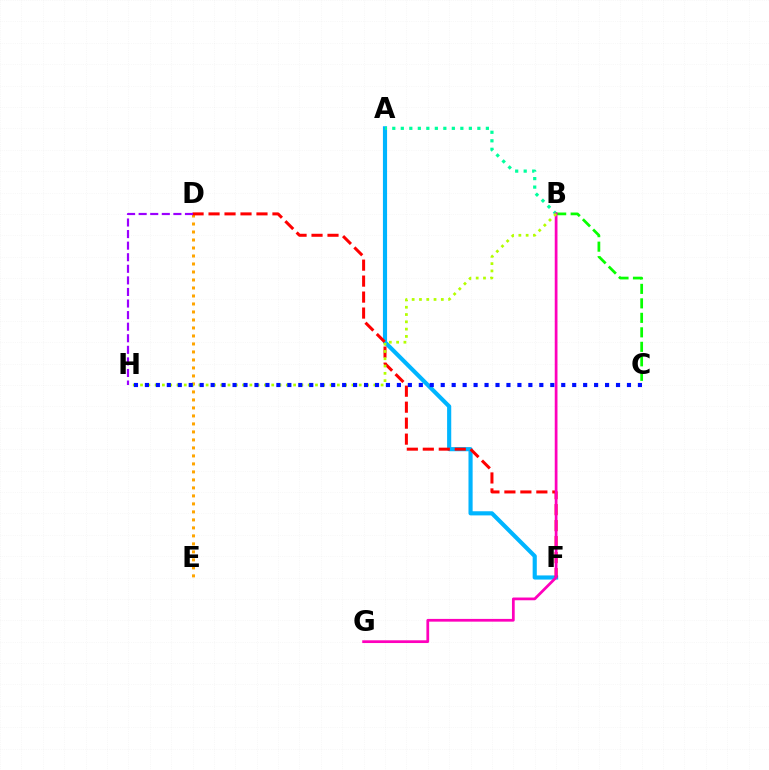{('D', 'E'): [{'color': '#ffa500', 'line_style': 'dotted', 'thickness': 2.17}], ('A', 'F'): [{'color': '#00b5ff', 'line_style': 'solid', 'thickness': 2.98}], ('D', 'F'): [{'color': '#ff0000', 'line_style': 'dashed', 'thickness': 2.17}], ('A', 'B'): [{'color': '#00ff9d', 'line_style': 'dotted', 'thickness': 2.31}], ('B', 'C'): [{'color': '#08ff00', 'line_style': 'dashed', 'thickness': 1.97}], ('B', 'G'): [{'color': '#ff00bd', 'line_style': 'solid', 'thickness': 1.97}], ('B', 'H'): [{'color': '#b3ff00', 'line_style': 'dotted', 'thickness': 1.98}], ('C', 'H'): [{'color': '#0010ff', 'line_style': 'dotted', 'thickness': 2.98}], ('D', 'H'): [{'color': '#9b00ff', 'line_style': 'dashed', 'thickness': 1.57}]}